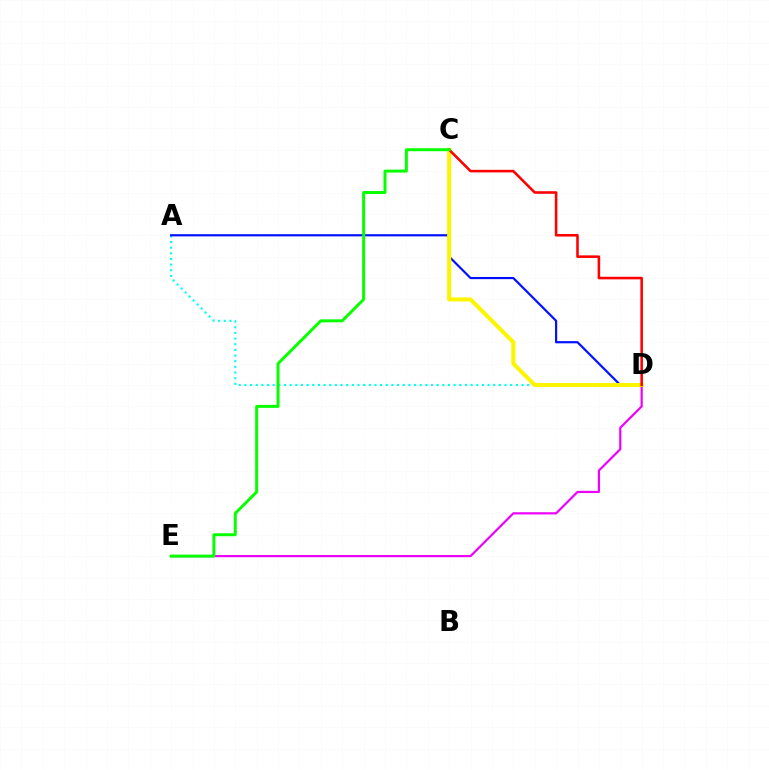{('D', 'E'): [{'color': '#ee00ff', 'line_style': 'solid', 'thickness': 1.58}], ('A', 'D'): [{'color': '#00fff6', 'line_style': 'dotted', 'thickness': 1.54}, {'color': '#0010ff', 'line_style': 'solid', 'thickness': 1.57}], ('C', 'D'): [{'color': '#fcf500', 'line_style': 'solid', 'thickness': 2.92}, {'color': '#ff0000', 'line_style': 'solid', 'thickness': 1.85}], ('C', 'E'): [{'color': '#08ff00', 'line_style': 'solid', 'thickness': 2.14}]}